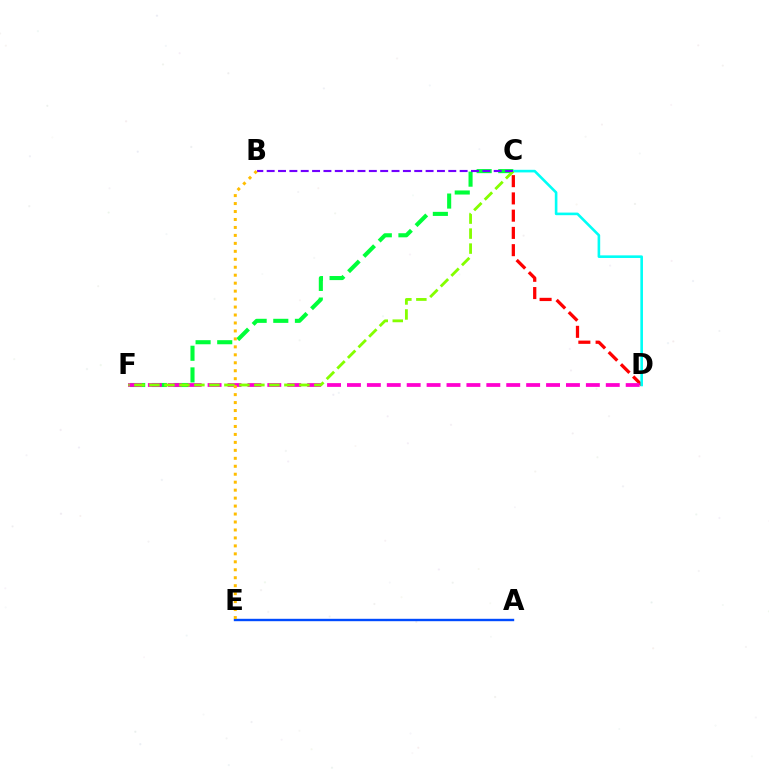{('C', 'D'): [{'color': '#ff0000', 'line_style': 'dashed', 'thickness': 2.34}, {'color': '#00fff6', 'line_style': 'solid', 'thickness': 1.88}], ('A', 'E'): [{'color': '#004bff', 'line_style': 'solid', 'thickness': 1.72}], ('C', 'F'): [{'color': '#00ff39', 'line_style': 'dashed', 'thickness': 2.94}, {'color': '#84ff00', 'line_style': 'dashed', 'thickness': 2.04}], ('D', 'F'): [{'color': '#ff00cf', 'line_style': 'dashed', 'thickness': 2.7}], ('B', 'C'): [{'color': '#7200ff', 'line_style': 'dashed', 'thickness': 1.54}], ('B', 'E'): [{'color': '#ffbd00', 'line_style': 'dotted', 'thickness': 2.16}]}